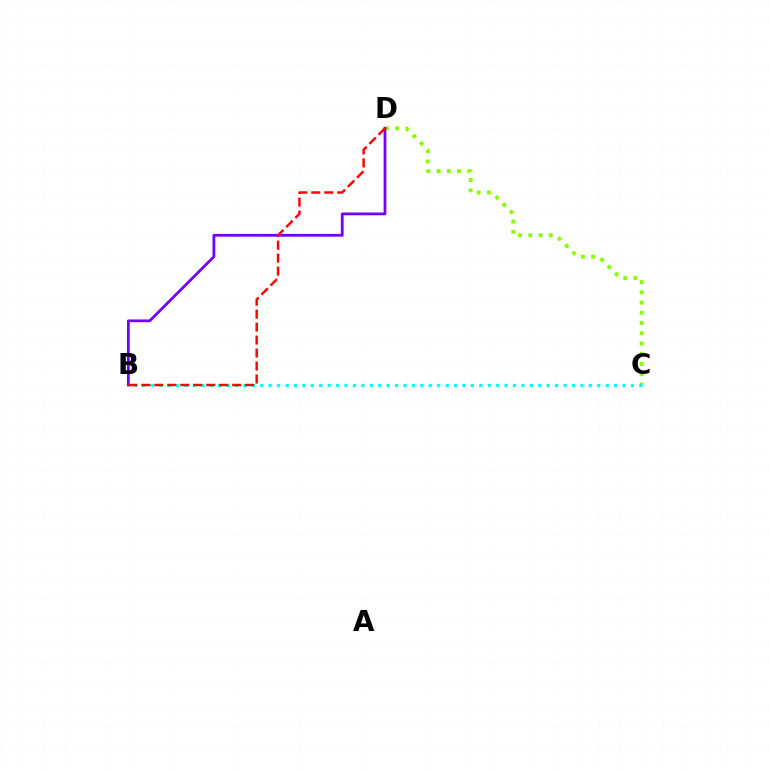{('C', 'D'): [{'color': '#84ff00', 'line_style': 'dotted', 'thickness': 2.78}], ('B', 'D'): [{'color': '#7200ff', 'line_style': 'solid', 'thickness': 2.0}, {'color': '#ff0000', 'line_style': 'dashed', 'thickness': 1.76}], ('B', 'C'): [{'color': '#00fff6', 'line_style': 'dotted', 'thickness': 2.29}]}